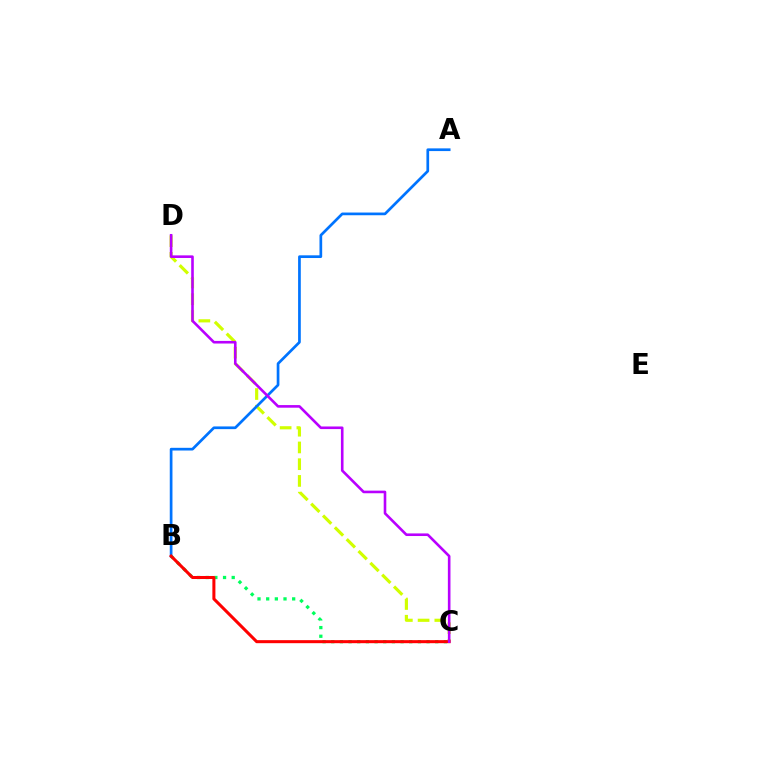{('C', 'D'): [{'color': '#d1ff00', 'line_style': 'dashed', 'thickness': 2.27}, {'color': '#b900ff', 'line_style': 'solid', 'thickness': 1.88}], ('B', 'C'): [{'color': '#00ff5c', 'line_style': 'dotted', 'thickness': 2.35}, {'color': '#ff0000', 'line_style': 'solid', 'thickness': 2.18}], ('A', 'B'): [{'color': '#0074ff', 'line_style': 'solid', 'thickness': 1.95}]}